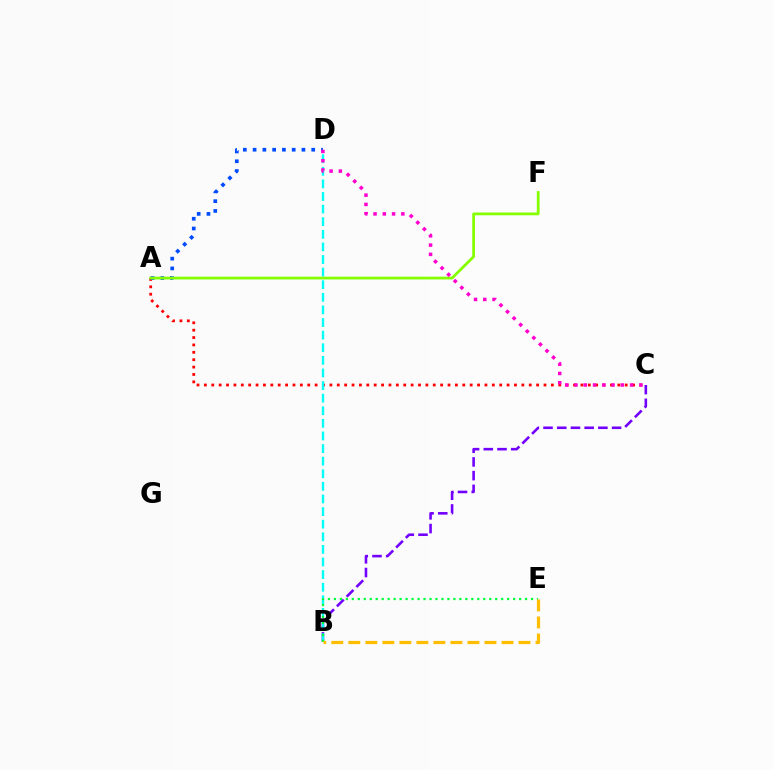{('A', 'C'): [{'color': '#ff0000', 'line_style': 'dotted', 'thickness': 2.01}], ('B', 'C'): [{'color': '#7200ff', 'line_style': 'dashed', 'thickness': 1.86}], ('B', 'D'): [{'color': '#00fff6', 'line_style': 'dashed', 'thickness': 1.71}], ('A', 'D'): [{'color': '#004bff', 'line_style': 'dotted', 'thickness': 2.66}], ('A', 'F'): [{'color': '#84ff00', 'line_style': 'solid', 'thickness': 1.99}], ('B', 'E'): [{'color': '#00ff39', 'line_style': 'dotted', 'thickness': 1.62}, {'color': '#ffbd00', 'line_style': 'dashed', 'thickness': 2.31}], ('C', 'D'): [{'color': '#ff00cf', 'line_style': 'dotted', 'thickness': 2.52}]}